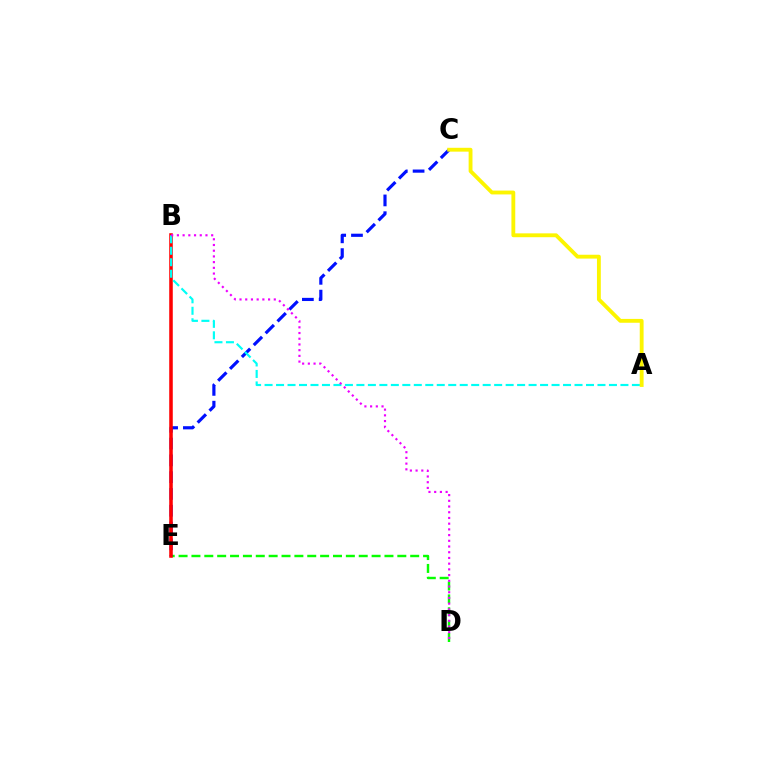{('D', 'E'): [{'color': '#08ff00', 'line_style': 'dashed', 'thickness': 1.75}], ('C', 'E'): [{'color': '#0010ff', 'line_style': 'dashed', 'thickness': 2.28}], ('B', 'E'): [{'color': '#ff0000', 'line_style': 'solid', 'thickness': 2.56}], ('A', 'B'): [{'color': '#00fff6', 'line_style': 'dashed', 'thickness': 1.56}], ('A', 'C'): [{'color': '#fcf500', 'line_style': 'solid', 'thickness': 2.77}], ('B', 'D'): [{'color': '#ee00ff', 'line_style': 'dotted', 'thickness': 1.55}]}